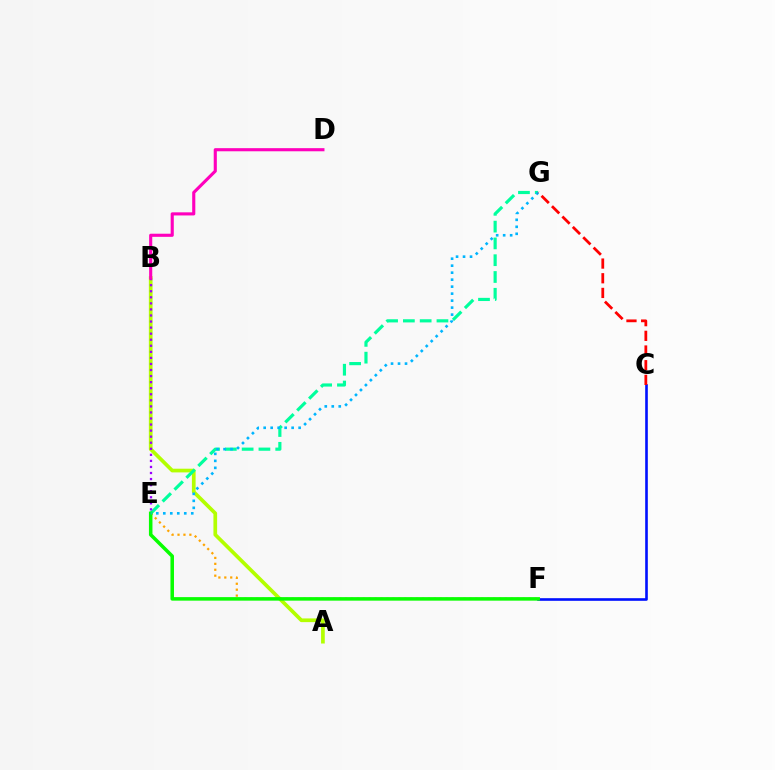{('A', 'B'): [{'color': '#b3ff00', 'line_style': 'solid', 'thickness': 2.66}], ('E', 'F'): [{'color': '#ffa500', 'line_style': 'dotted', 'thickness': 1.61}, {'color': '#08ff00', 'line_style': 'solid', 'thickness': 2.54}], ('E', 'G'): [{'color': '#00ff9d', 'line_style': 'dashed', 'thickness': 2.28}, {'color': '#00b5ff', 'line_style': 'dotted', 'thickness': 1.9}], ('C', 'F'): [{'color': '#0010ff', 'line_style': 'solid', 'thickness': 1.89}], ('B', 'E'): [{'color': '#9b00ff', 'line_style': 'dotted', 'thickness': 1.65}], ('B', 'D'): [{'color': '#ff00bd', 'line_style': 'solid', 'thickness': 2.24}], ('C', 'G'): [{'color': '#ff0000', 'line_style': 'dashed', 'thickness': 1.99}]}